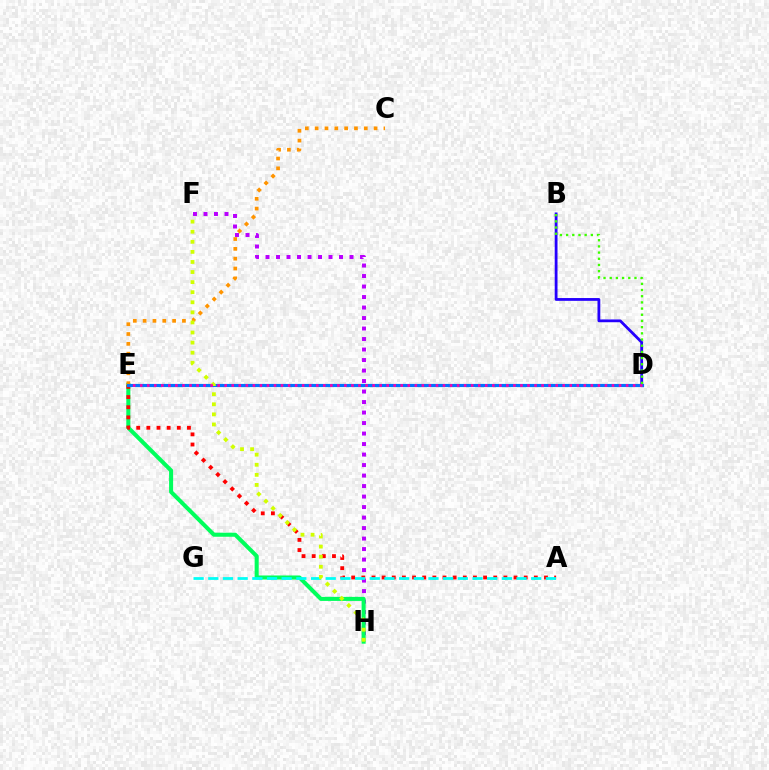{('B', 'D'): [{'color': '#2500ff', 'line_style': 'solid', 'thickness': 2.01}, {'color': '#3dff00', 'line_style': 'dotted', 'thickness': 1.68}], ('F', 'H'): [{'color': '#b900ff', 'line_style': 'dotted', 'thickness': 2.85}, {'color': '#d1ff00', 'line_style': 'dotted', 'thickness': 2.74}], ('E', 'H'): [{'color': '#00ff5c', 'line_style': 'solid', 'thickness': 2.92}], ('A', 'E'): [{'color': '#ff0000', 'line_style': 'dotted', 'thickness': 2.76}], ('A', 'G'): [{'color': '#00fff6', 'line_style': 'dashed', 'thickness': 1.99}], ('C', 'E'): [{'color': '#ff9400', 'line_style': 'dotted', 'thickness': 2.67}], ('D', 'E'): [{'color': '#0074ff', 'line_style': 'solid', 'thickness': 2.28}, {'color': '#ff00ac', 'line_style': 'dotted', 'thickness': 1.91}]}